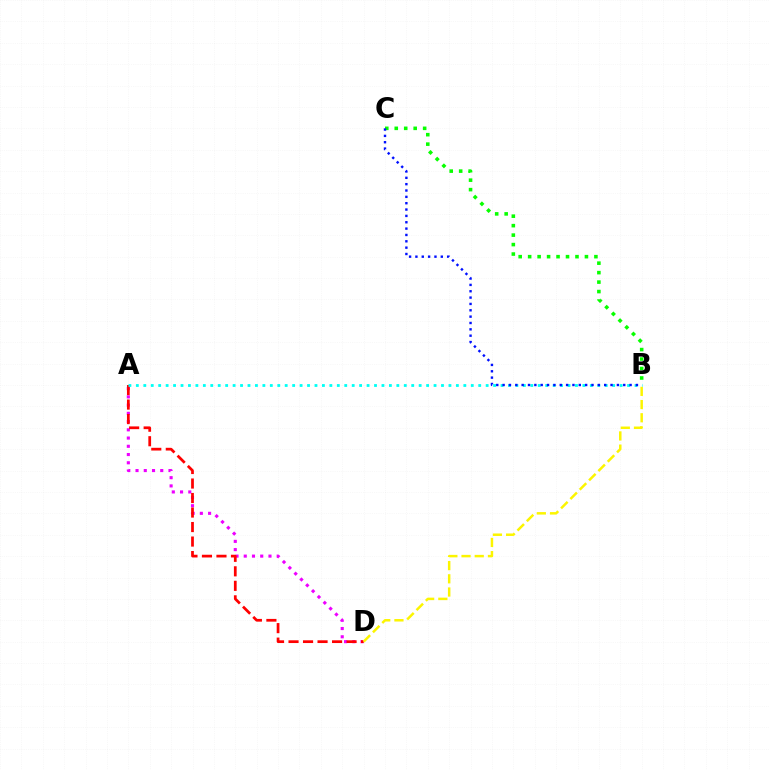{('A', 'D'): [{'color': '#ee00ff', 'line_style': 'dotted', 'thickness': 2.24}, {'color': '#ff0000', 'line_style': 'dashed', 'thickness': 1.97}], ('B', 'C'): [{'color': '#08ff00', 'line_style': 'dotted', 'thickness': 2.57}, {'color': '#0010ff', 'line_style': 'dotted', 'thickness': 1.73}], ('B', 'D'): [{'color': '#fcf500', 'line_style': 'dashed', 'thickness': 1.79}], ('A', 'B'): [{'color': '#00fff6', 'line_style': 'dotted', 'thickness': 2.02}]}